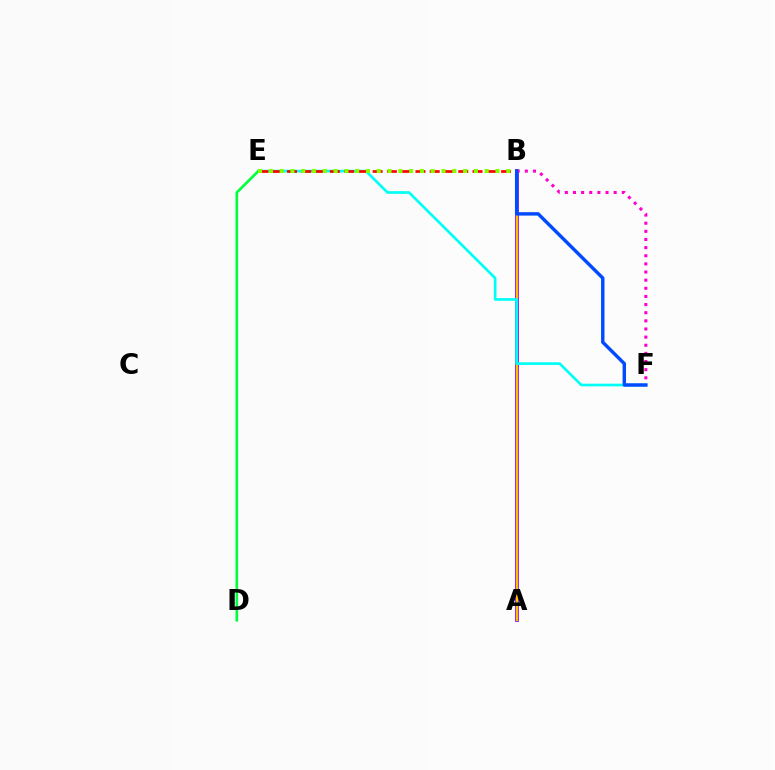{('A', 'B'): [{'color': '#7200ff', 'line_style': 'solid', 'thickness': 2.67}, {'color': '#ffbd00', 'line_style': 'solid', 'thickness': 1.61}], ('B', 'F'): [{'color': '#ff00cf', 'line_style': 'dotted', 'thickness': 2.21}, {'color': '#004bff', 'line_style': 'solid', 'thickness': 2.46}], ('E', 'F'): [{'color': '#00fff6', 'line_style': 'solid', 'thickness': 1.93}], ('D', 'E'): [{'color': '#00ff39', 'line_style': 'solid', 'thickness': 1.9}], ('B', 'E'): [{'color': '#ff0000', 'line_style': 'dashed', 'thickness': 1.94}, {'color': '#84ff00', 'line_style': 'dotted', 'thickness': 2.93}]}